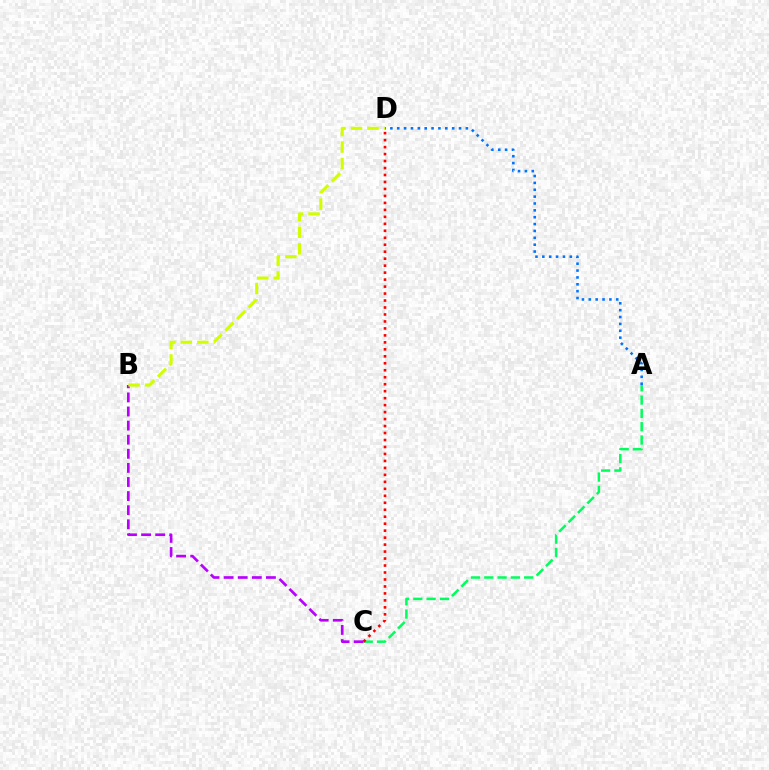{('B', 'C'): [{'color': '#b900ff', 'line_style': 'dashed', 'thickness': 1.92}], ('A', 'D'): [{'color': '#0074ff', 'line_style': 'dotted', 'thickness': 1.87}], ('A', 'C'): [{'color': '#00ff5c', 'line_style': 'dashed', 'thickness': 1.81}], ('B', 'D'): [{'color': '#d1ff00', 'line_style': 'dashed', 'thickness': 2.24}], ('C', 'D'): [{'color': '#ff0000', 'line_style': 'dotted', 'thickness': 1.89}]}